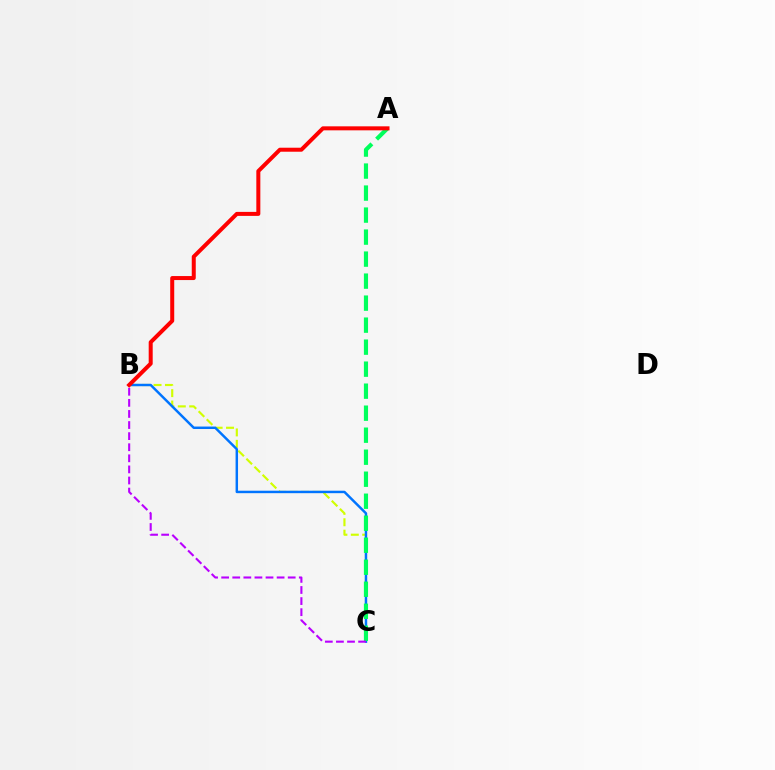{('B', 'C'): [{'color': '#d1ff00', 'line_style': 'dashed', 'thickness': 1.55}, {'color': '#0074ff', 'line_style': 'solid', 'thickness': 1.77}, {'color': '#b900ff', 'line_style': 'dashed', 'thickness': 1.51}], ('A', 'C'): [{'color': '#00ff5c', 'line_style': 'dashed', 'thickness': 2.99}], ('A', 'B'): [{'color': '#ff0000', 'line_style': 'solid', 'thickness': 2.88}]}